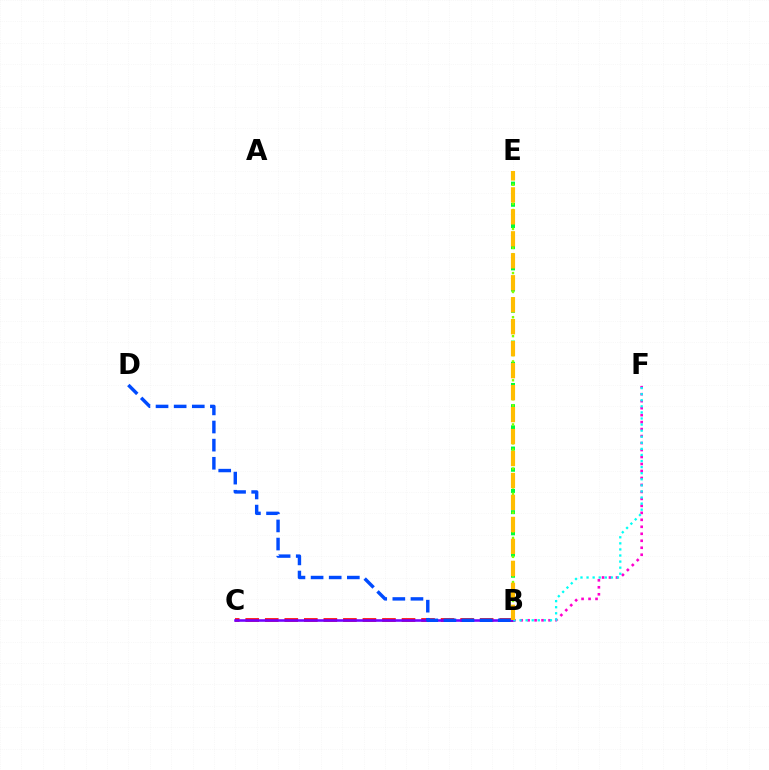{('B', 'E'): [{'color': '#00ff39', 'line_style': 'dotted', 'thickness': 2.88}, {'color': '#84ff00', 'line_style': 'dotted', 'thickness': 1.71}, {'color': '#ffbd00', 'line_style': 'dashed', 'thickness': 2.98}], ('B', 'F'): [{'color': '#ff00cf', 'line_style': 'dotted', 'thickness': 1.9}, {'color': '#00fff6', 'line_style': 'dotted', 'thickness': 1.65}], ('B', 'C'): [{'color': '#ff0000', 'line_style': 'dashed', 'thickness': 2.65}, {'color': '#7200ff', 'line_style': 'solid', 'thickness': 1.84}], ('B', 'D'): [{'color': '#004bff', 'line_style': 'dashed', 'thickness': 2.46}]}